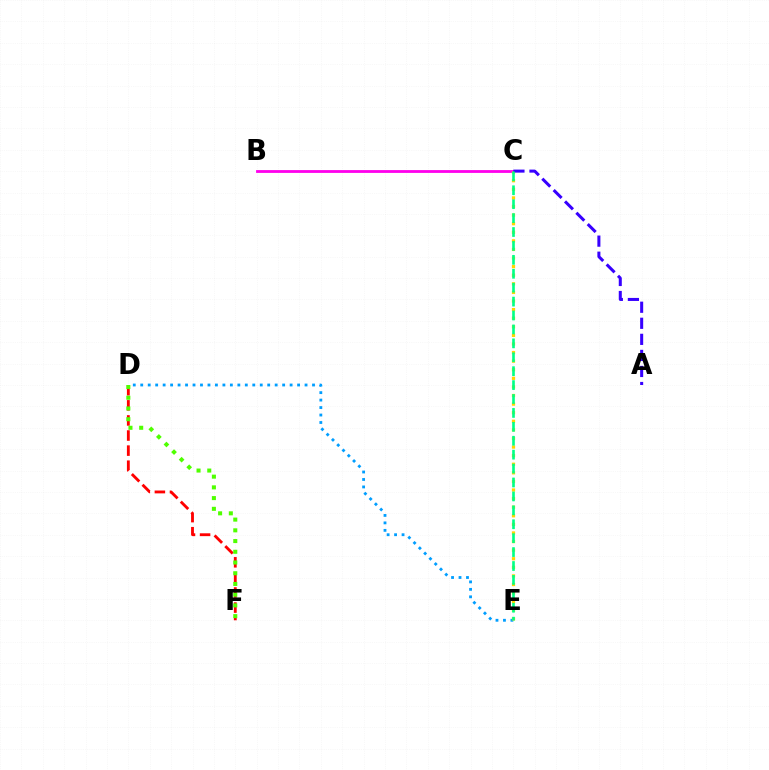{('D', 'F'): [{'color': '#ff0000', 'line_style': 'dashed', 'thickness': 2.05}, {'color': '#4fff00', 'line_style': 'dotted', 'thickness': 2.91}], ('D', 'E'): [{'color': '#009eff', 'line_style': 'dotted', 'thickness': 2.03}], ('B', 'C'): [{'color': '#ff00ed', 'line_style': 'solid', 'thickness': 2.02}], ('C', 'E'): [{'color': '#ffd500', 'line_style': 'dotted', 'thickness': 2.33}, {'color': '#00ff86', 'line_style': 'dashed', 'thickness': 1.89}], ('A', 'C'): [{'color': '#3700ff', 'line_style': 'dashed', 'thickness': 2.18}]}